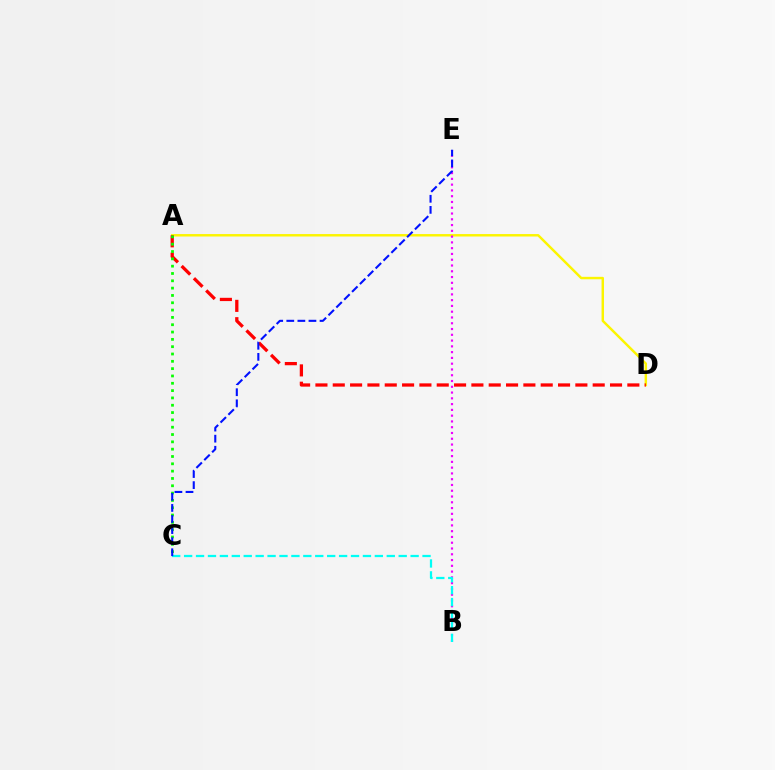{('A', 'D'): [{'color': '#fcf500', 'line_style': 'solid', 'thickness': 1.76}, {'color': '#ff0000', 'line_style': 'dashed', 'thickness': 2.35}], ('B', 'E'): [{'color': '#ee00ff', 'line_style': 'dotted', 'thickness': 1.57}], ('B', 'C'): [{'color': '#00fff6', 'line_style': 'dashed', 'thickness': 1.62}], ('A', 'C'): [{'color': '#08ff00', 'line_style': 'dotted', 'thickness': 1.99}], ('C', 'E'): [{'color': '#0010ff', 'line_style': 'dashed', 'thickness': 1.51}]}